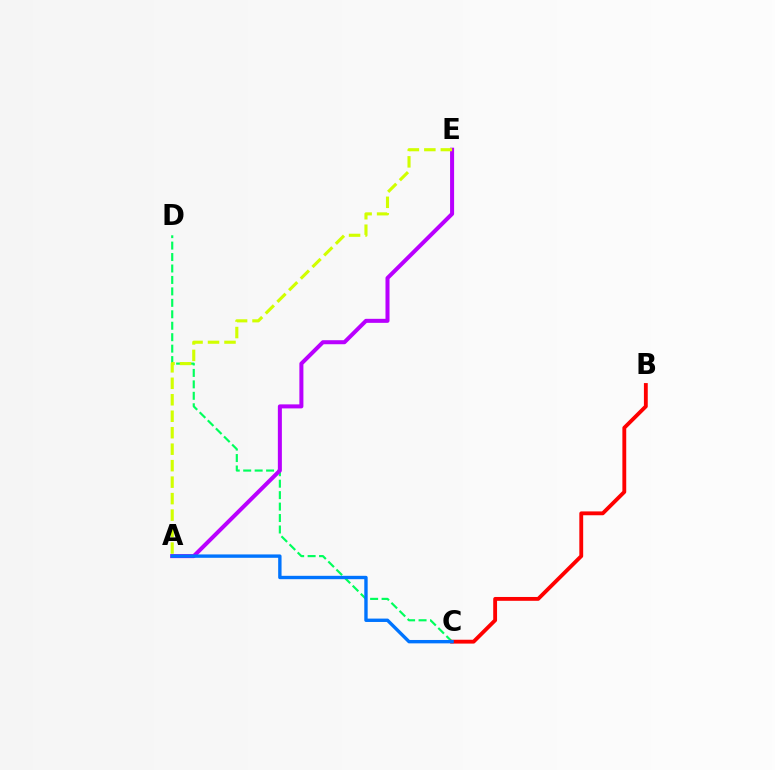{('C', 'D'): [{'color': '#00ff5c', 'line_style': 'dashed', 'thickness': 1.56}], ('B', 'C'): [{'color': '#ff0000', 'line_style': 'solid', 'thickness': 2.77}], ('A', 'E'): [{'color': '#b900ff', 'line_style': 'solid', 'thickness': 2.89}, {'color': '#d1ff00', 'line_style': 'dashed', 'thickness': 2.24}], ('A', 'C'): [{'color': '#0074ff', 'line_style': 'solid', 'thickness': 2.43}]}